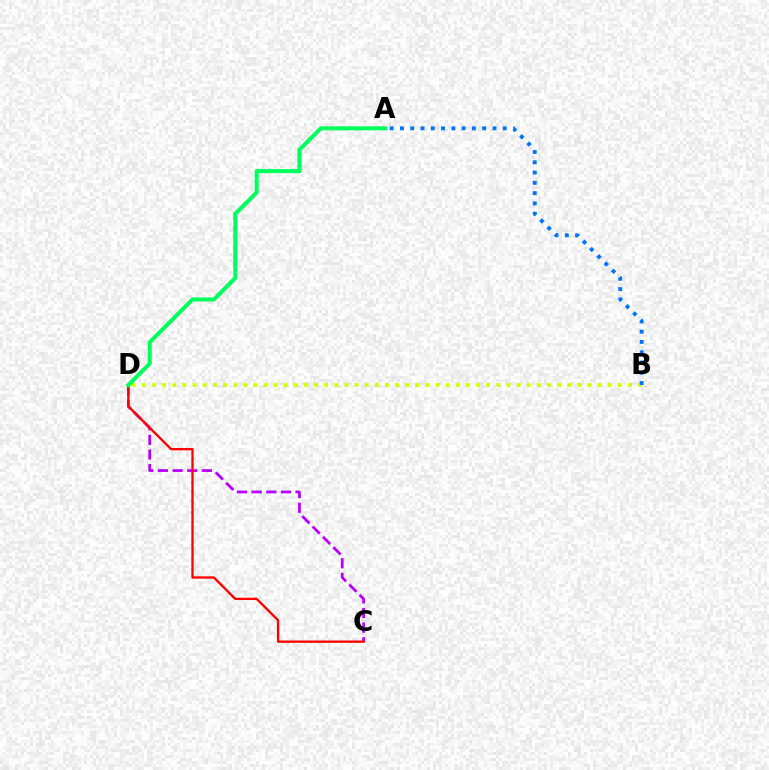{('C', 'D'): [{'color': '#b900ff', 'line_style': 'dashed', 'thickness': 1.99}, {'color': '#ff0000', 'line_style': 'solid', 'thickness': 1.67}], ('B', 'D'): [{'color': '#d1ff00', 'line_style': 'dotted', 'thickness': 2.75}], ('A', 'B'): [{'color': '#0074ff', 'line_style': 'dotted', 'thickness': 2.79}], ('A', 'D'): [{'color': '#00ff5c', 'line_style': 'solid', 'thickness': 2.89}]}